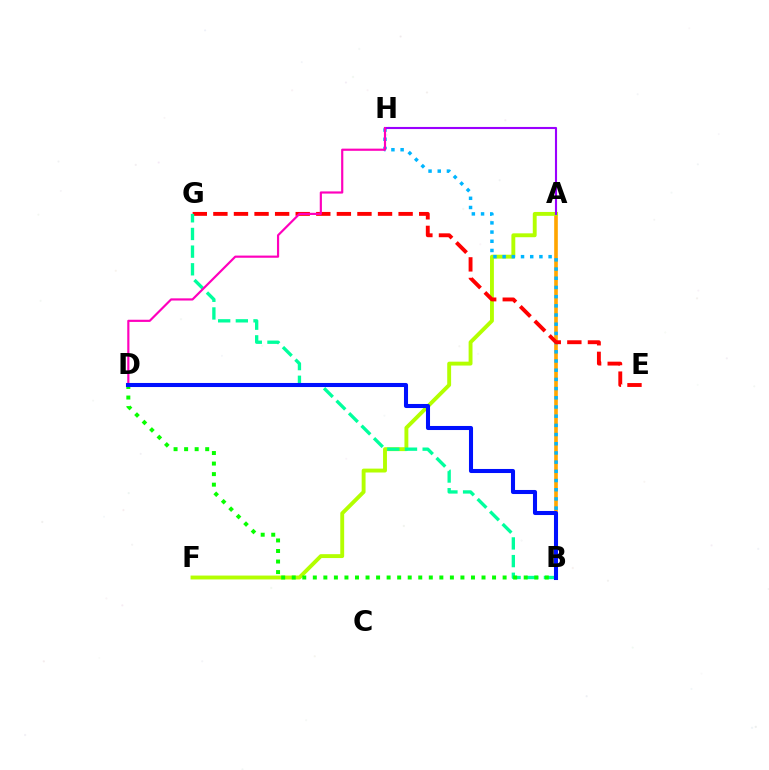{('A', 'B'): [{'color': '#ffa500', 'line_style': 'solid', 'thickness': 2.62}], ('A', 'F'): [{'color': '#b3ff00', 'line_style': 'solid', 'thickness': 2.8}], ('B', 'H'): [{'color': '#00b5ff', 'line_style': 'dotted', 'thickness': 2.5}], ('A', 'H'): [{'color': '#9b00ff', 'line_style': 'solid', 'thickness': 1.52}], ('E', 'G'): [{'color': '#ff0000', 'line_style': 'dashed', 'thickness': 2.8}], ('B', 'G'): [{'color': '#00ff9d', 'line_style': 'dashed', 'thickness': 2.4}], ('D', 'H'): [{'color': '#ff00bd', 'line_style': 'solid', 'thickness': 1.57}], ('B', 'D'): [{'color': '#08ff00', 'line_style': 'dotted', 'thickness': 2.86}, {'color': '#0010ff', 'line_style': 'solid', 'thickness': 2.92}]}